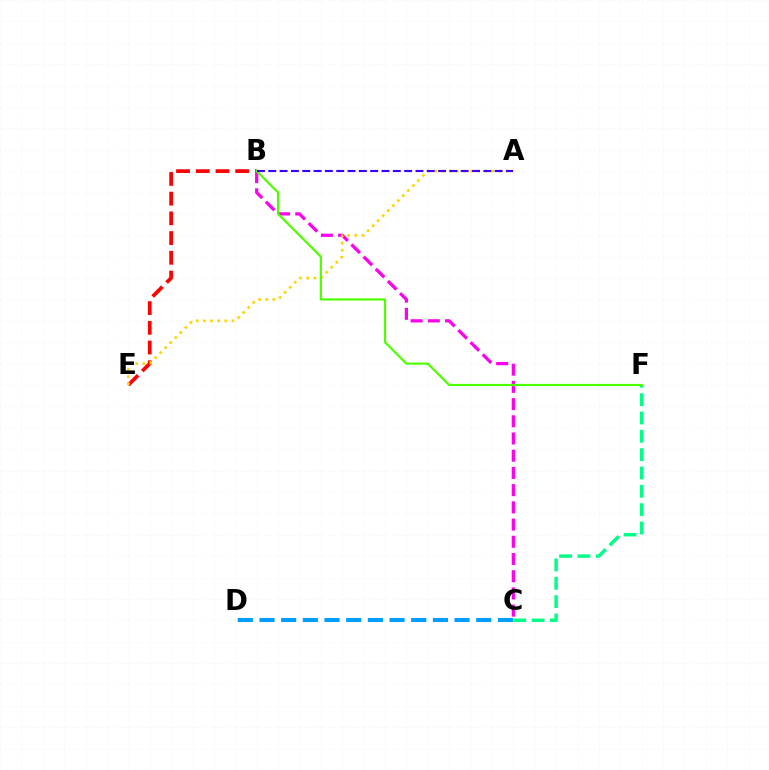{('B', 'E'): [{'color': '#ff0000', 'line_style': 'dashed', 'thickness': 2.68}], ('B', 'C'): [{'color': '#ff00ed', 'line_style': 'dashed', 'thickness': 2.34}], ('C', 'D'): [{'color': '#009eff', 'line_style': 'dashed', 'thickness': 2.94}], ('C', 'F'): [{'color': '#00ff86', 'line_style': 'dashed', 'thickness': 2.49}], ('A', 'E'): [{'color': '#ffd500', 'line_style': 'dotted', 'thickness': 1.93}], ('B', 'F'): [{'color': '#4fff00', 'line_style': 'solid', 'thickness': 1.58}], ('A', 'B'): [{'color': '#3700ff', 'line_style': 'dashed', 'thickness': 1.54}]}